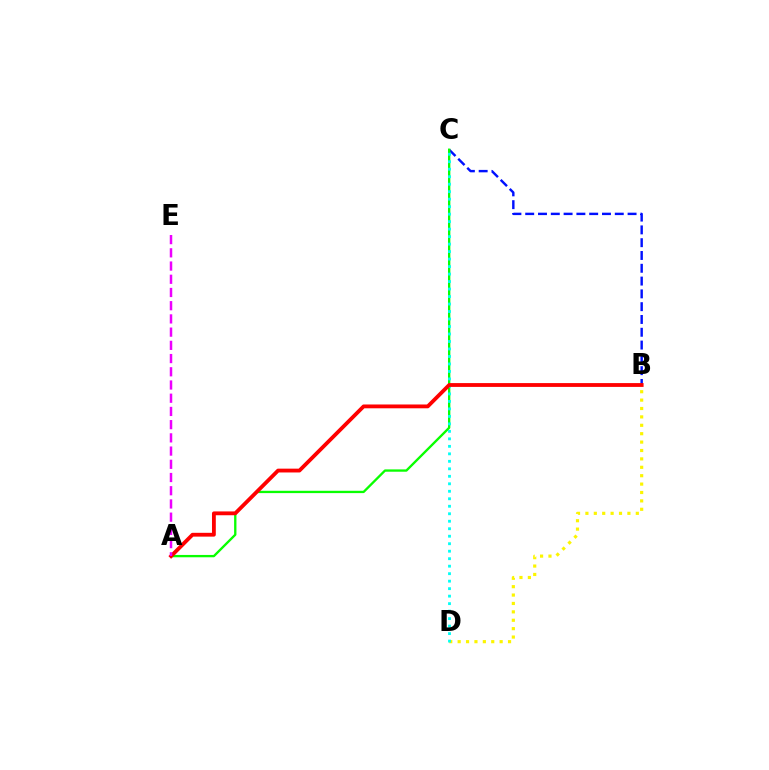{('B', 'D'): [{'color': '#fcf500', 'line_style': 'dotted', 'thickness': 2.28}], ('B', 'C'): [{'color': '#0010ff', 'line_style': 'dashed', 'thickness': 1.74}], ('A', 'C'): [{'color': '#08ff00', 'line_style': 'solid', 'thickness': 1.68}], ('C', 'D'): [{'color': '#00fff6', 'line_style': 'dotted', 'thickness': 2.04}], ('A', 'B'): [{'color': '#ff0000', 'line_style': 'solid', 'thickness': 2.75}], ('A', 'E'): [{'color': '#ee00ff', 'line_style': 'dashed', 'thickness': 1.8}]}